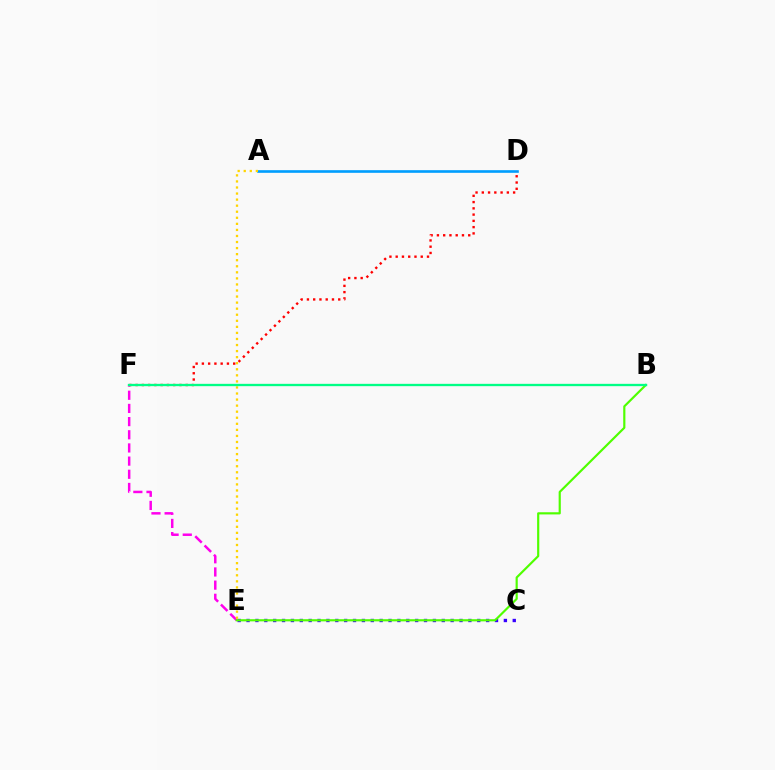{('E', 'F'): [{'color': '#ff00ed', 'line_style': 'dashed', 'thickness': 1.79}], ('A', 'D'): [{'color': '#009eff', 'line_style': 'solid', 'thickness': 1.9}], ('C', 'E'): [{'color': '#3700ff', 'line_style': 'dotted', 'thickness': 2.41}], ('A', 'E'): [{'color': '#ffd500', 'line_style': 'dotted', 'thickness': 1.65}], ('D', 'F'): [{'color': '#ff0000', 'line_style': 'dotted', 'thickness': 1.7}], ('B', 'E'): [{'color': '#4fff00', 'line_style': 'solid', 'thickness': 1.56}], ('B', 'F'): [{'color': '#00ff86', 'line_style': 'solid', 'thickness': 1.68}]}